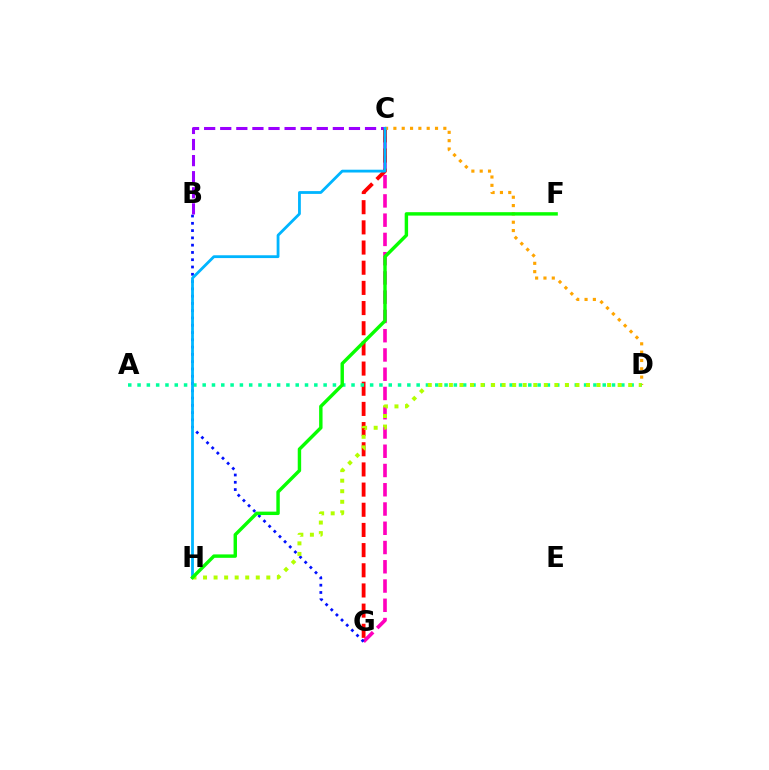{('C', 'G'): [{'color': '#ff00bd', 'line_style': 'dashed', 'thickness': 2.62}, {'color': '#ff0000', 'line_style': 'dashed', 'thickness': 2.74}], ('B', 'G'): [{'color': '#0010ff', 'line_style': 'dotted', 'thickness': 1.98}], ('B', 'C'): [{'color': '#9b00ff', 'line_style': 'dashed', 'thickness': 2.19}], ('C', 'D'): [{'color': '#ffa500', 'line_style': 'dotted', 'thickness': 2.26}], ('A', 'D'): [{'color': '#00ff9d', 'line_style': 'dotted', 'thickness': 2.53}], ('C', 'H'): [{'color': '#00b5ff', 'line_style': 'solid', 'thickness': 2.02}], ('D', 'H'): [{'color': '#b3ff00', 'line_style': 'dotted', 'thickness': 2.87}], ('F', 'H'): [{'color': '#08ff00', 'line_style': 'solid', 'thickness': 2.46}]}